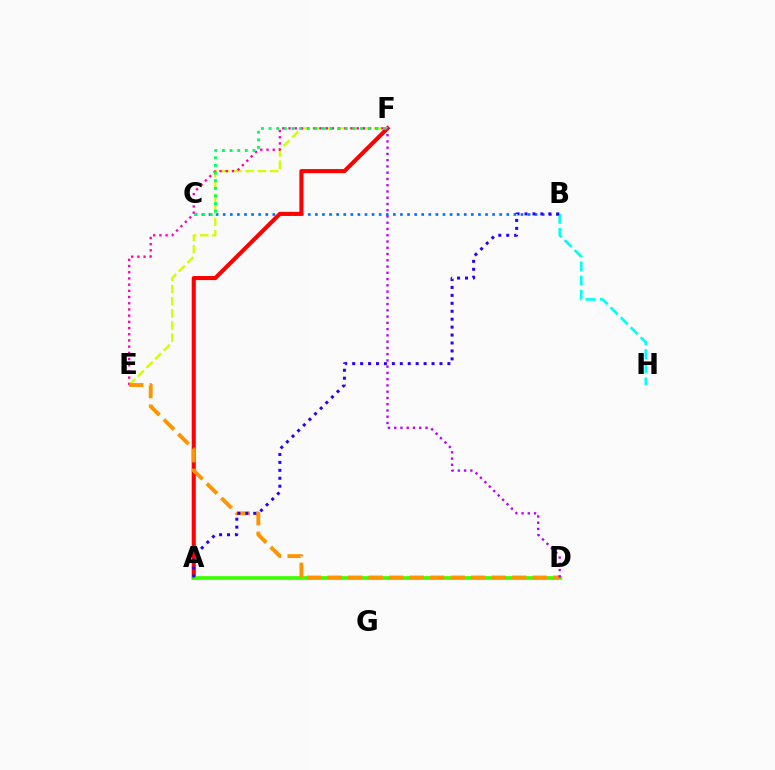{('B', 'C'): [{'color': '#0074ff', 'line_style': 'dotted', 'thickness': 1.93}], ('A', 'F'): [{'color': '#ff0000', 'line_style': 'solid', 'thickness': 2.93}], ('E', 'F'): [{'color': '#d1ff00', 'line_style': 'dashed', 'thickness': 1.66}, {'color': '#ff00ac', 'line_style': 'dotted', 'thickness': 1.68}], ('A', 'D'): [{'color': '#3dff00', 'line_style': 'solid', 'thickness': 2.68}], ('C', 'F'): [{'color': '#00ff5c', 'line_style': 'dotted', 'thickness': 2.07}], ('B', 'H'): [{'color': '#00fff6', 'line_style': 'dashed', 'thickness': 1.92}], ('D', 'E'): [{'color': '#ff9400', 'line_style': 'dashed', 'thickness': 2.79}], ('A', 'B'): [{'color': '#2500ff', 'line_style': 'dotted', 'thickness': 2.16}], ('D', 'F'): [{'color': '#b900ff', 'line_style': 'dotted', 'thickness': 1.7}]}